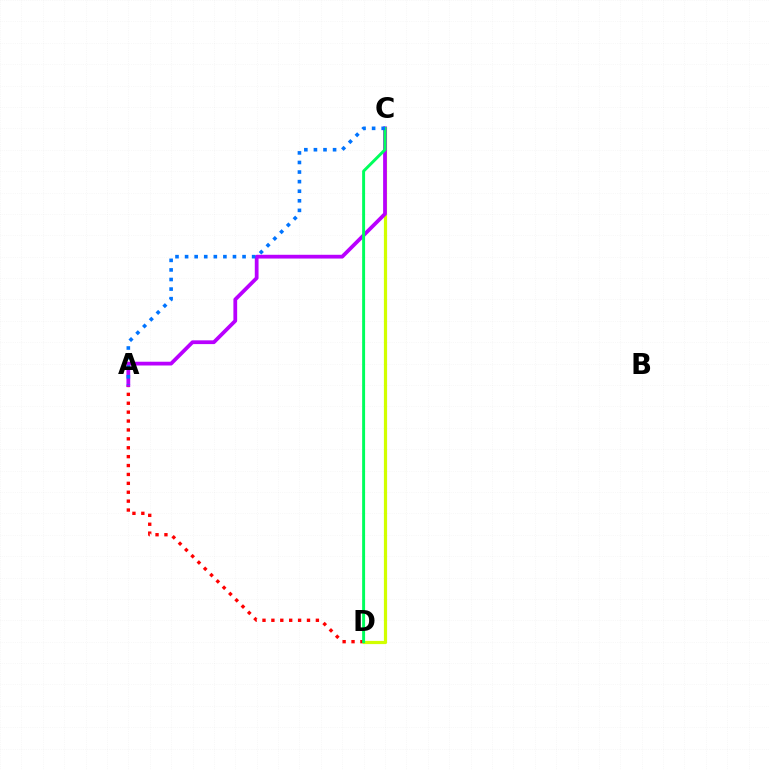{('A', 'D'): [{'color': '#ff0000', 'line_style': 'dotted', 'thickness': 2.42}], ('C', 'D'): [{'color': '#d1ff00', 'line_style': 'solid', 'thickness': 2.3}, {'color': '#00ff5c', 'line_style': 'solid', 'thickness': 2.12}], ('A', 'C'): [{'color': '#b900ff', 'line_style': 'solid', 'thickness': 2.71}, {'color': '#0074ff', 'line_style': 'dotted', 'thickness': 2.6}]}